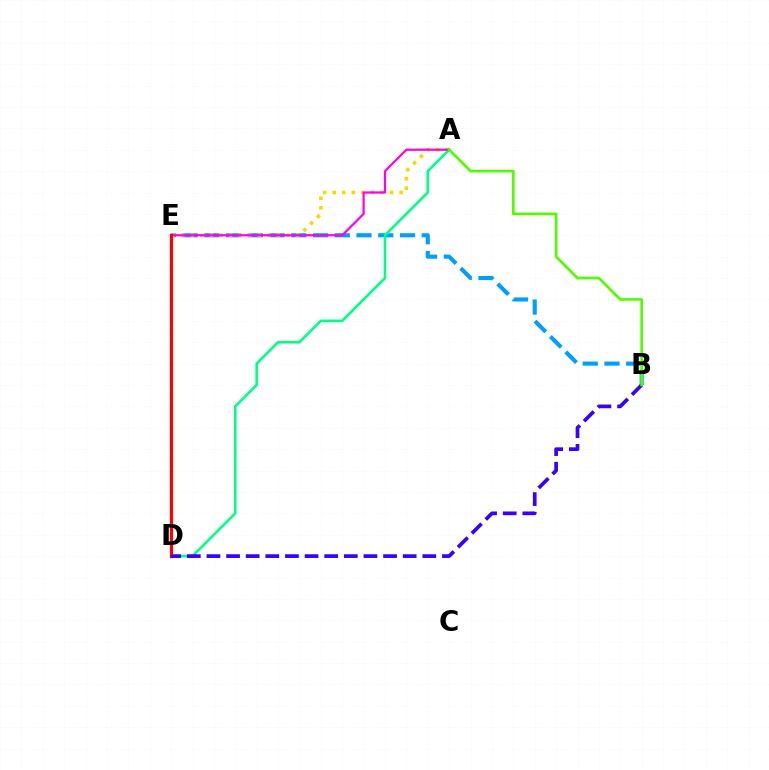{('B', 'E'): [{'color': '#009eff', 'line_style': 'dashed', 'thickness': 2.95}], ('A', 'E'): [{'color': '#ffd500', 'line_style': 'dotted', 'thickness': 2.6}, {'color': '#ff00ed', 'line_style': 'solid', 'thickness': 1.59}], ('A', 'D'): [{'color': '#00ff86', 'line_style': 'solid', 'thickness': 1.86}], ('D', 'E'): [{'color': '#ff0000', 'line_style': 'solid', 'thickness': 2.33}], ('B', 'D'): [{'color': '#3700ff', 'line_style': 'dashed', 'thickness': 2.67}], ('A', 'B'): [{'color': '#4fff00', 'line_style': 'solid', 'thickness': 1.92}]}